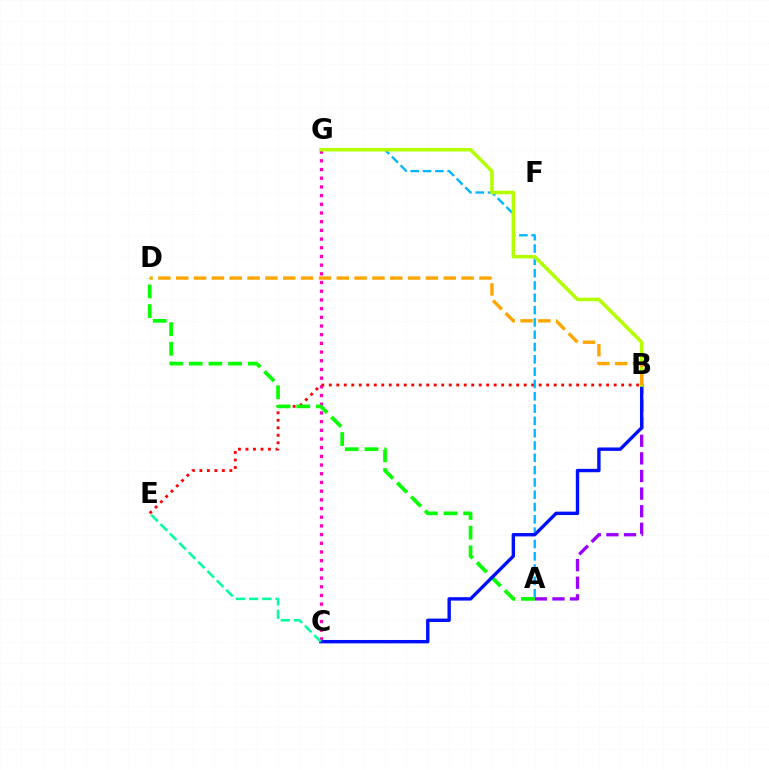{('C', 'G'): [{'color': '#ff00bd', 'line_style': 'dotted', 'thickness': 2.36}], ('B', 'E'): [{'color': '#ff0000', 'line_style': 'dotted', 'thickness': 2.04}], ('A', 'G'): [{'color': '#00b5ff', 'line_style': 'dashed', 'thickness': 1.67}], ('A', 'B'): [{'color': '#9b00ff', 'line_style': 'dashed', 'thickness': 2.39}], ('A', 'D'): [{'color': '#08ff00', 'line_style': 'dashed', 'thickness': 2.68}], ('B', 'C'): [{'color': '#0010ff', 'line_style': 'solid', 'thickness': 2.44}], ('B', 'G'): [{'color': '#b3ff00', 'line_style': 'solid', 'thickness': 2.53}], ('C', 'E'): [{'color': '#00ff9d', 'line_style': 'dashed', 'thickness': 1.8}], ('B', 'D'): [{'color': '#ffa500', 'line_style': 'dashed', 'thickness': 2.42}]}